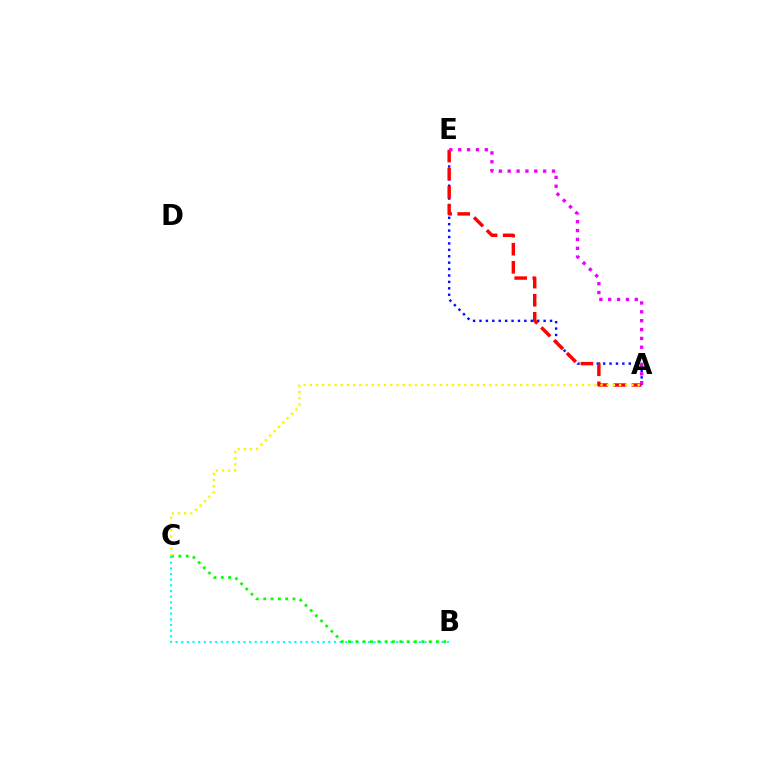{('B', 'C'): [{'color': '#00fff6', 'line_style': 'dotted', 'thickness': 1.54}, {'color': '#08ff00', 'line_style': 'dotted', 'thickness': 1.99}], ('A', 'E'): [{'color': '#0010ff', 'line_style': 'dotted', 'thickness': 1.74}, {'color': '#ff0000', 'line_style': 'dashed', 'thickness': 2.46}, {'color': '#ee00ff', 'line_style': 'dotted', 'thickness': 2.41}], ('A', 'C'): [{'color': '#fcf500', 'line_style': 'dotted', 'thickness': 1.68}]}